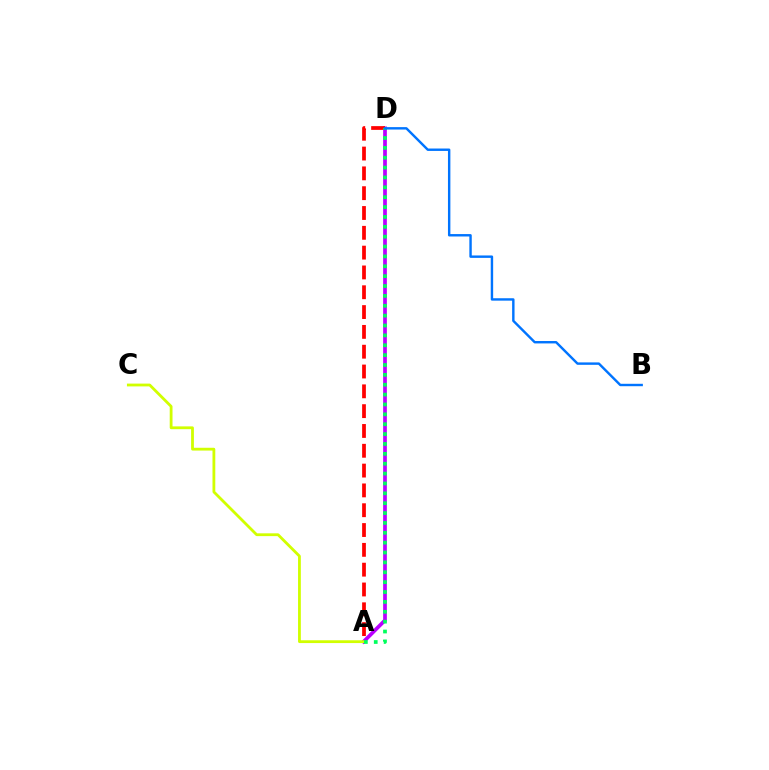{('A', 'D'): [{'color': '#b900ff', 'line_style': 'solid', 'thickness': 2.67}, {'color': '#ff0000', 'line_style': 'dashed', 'thickness': 2.69}, {'color': '#00ff5c', 'line_style': 'dotted', 'thickness': 2.68}], ('A', 'C'): [{'color': '#d1ff00', 'line_style': 'solid', 'thickness': 2.02}], ('B', 'D'): [{'color': '#0074ff', 'line_style': 'solid', 'thickness': 1.74}]}